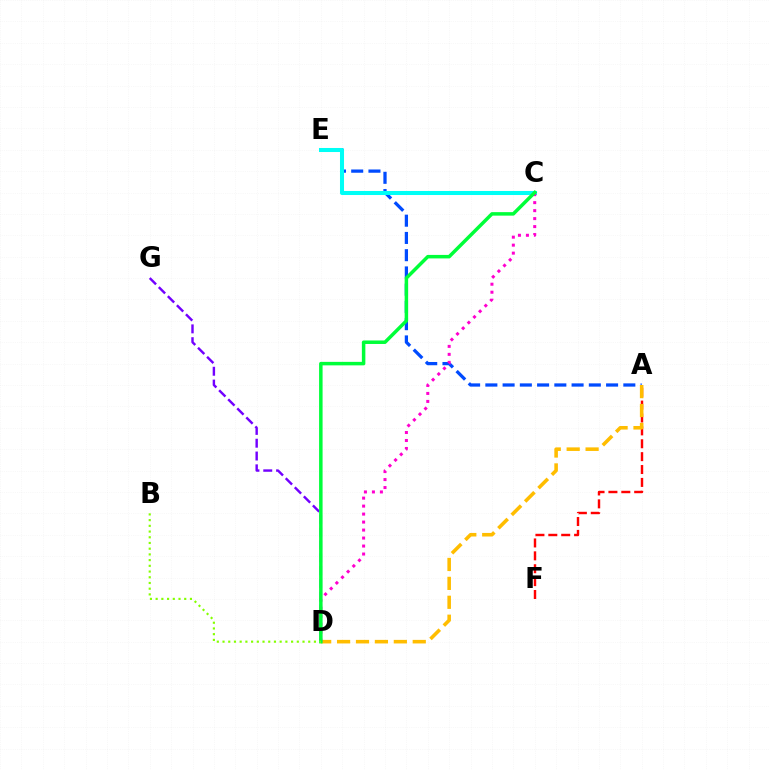{('A', 'F'): [{'color': '#ff0000', 'line_style': 'dashed', 'thickness': 1.75}], ('A', 'E'): [{'color': '#004bff', 'line_style': 'dashed', 'thickness': 2.34}], ('D', 'G'): [{'color': '#7200ff', 'line_style': 'dashed', 'thickness': 1.74}], ('C', 'E'): [{'color': '#00fff6', 'line_style': 'solid', 'thickness': 2.91}], ('A', 'D'): [{'color': '#ffbd00', 'line_style': 'dashed', 'thickness': 2.57}], ('C', 'D'): [{'color': '#ff00cf', 'line_style': 'dotted', 'thickness': 2.17}, {'color': '#00ff39', 'line_style': 'solid', 'thickness': 2.52}], ('B', 'D'): [{'color': '#84ff00', 'line_style': 'dotted', 'thickness': 1.55}]}